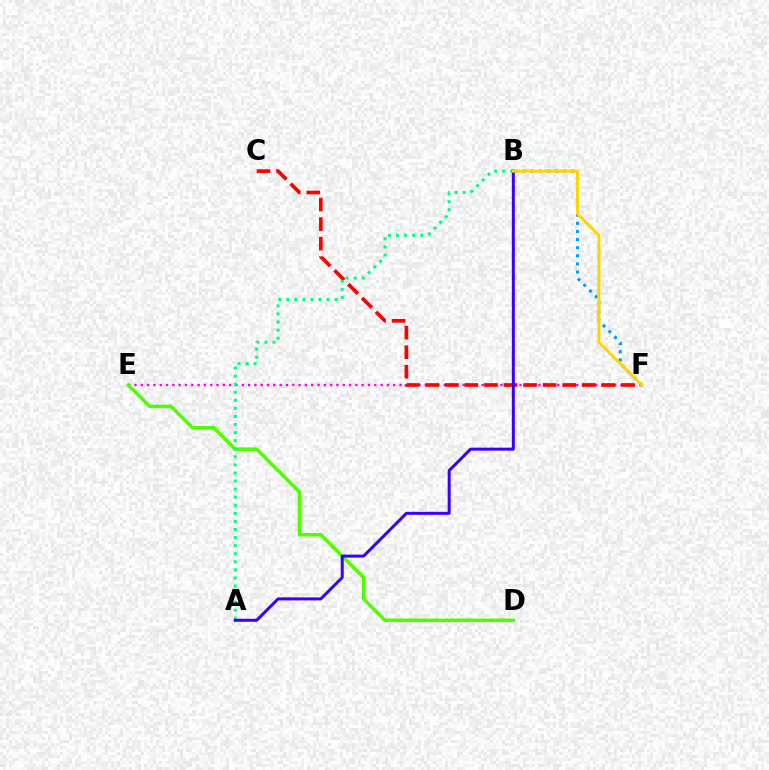{('E', 'F'): [{'color': '#ff00ed', 'line_style': 'dotted', 'thickness': 1.71}], ('D', 'E'): [{'color': '#4fff00', 'line_style': 'solid', 'thickness': 2.54}], ('C', 'F'): [{'color': '#ff0000', 'line_style': 'dashed', 'thickness': 2.66}], ('A', 'B'): [{'color': '#00ff86', 'line_style': 'dotted', 'thickness': 2.19}, {'color': '#3700ff', 'line_style': 'solid', 'thickness': 2.16}], ('B', 'F'): [{'color': '#009eff', 'line_style': 'dotted', 'thickness': 2.21}, {'color': '#ffd500', 'line_style': 'solid', 'thickness': 2.13}]}